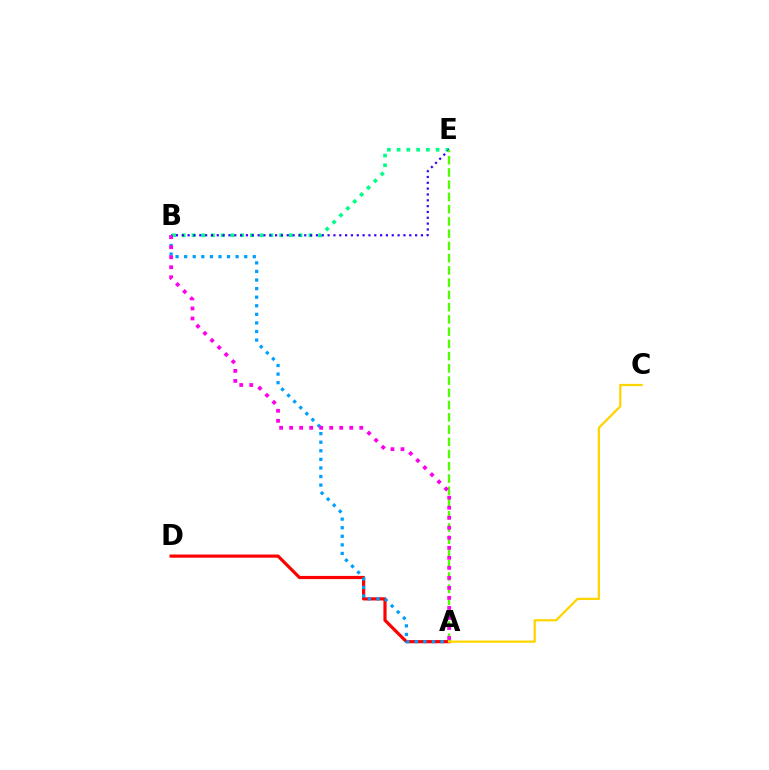{('B', 'E'): [{'color': '#00ff86', 'line_style': 'dotted', 'thickness': 2.65}, {'color': '#3700ff', 'line_style': 'dotted', 'thickness': 1.58}], ('A', 'D'): [{'color': '#ff0000', 'line_style': 'solid', 'thickness': 2.3}], ('A', 'B'): [{'color': '#009eff', 'line_style': 'dotted', 'thickness': 2.33}, {'color': '#ff00ed', 'line_style': 'dotted', 'thickness': 2.72}], ('A', 'E'): [{'color': '#4fff00', 'line_style': 'dashed', 'thickness': 1.66}], ('A', 'C'): [{'color': '#ffd500', 'line_style': 'solid', 'thickness': 1.63}]}